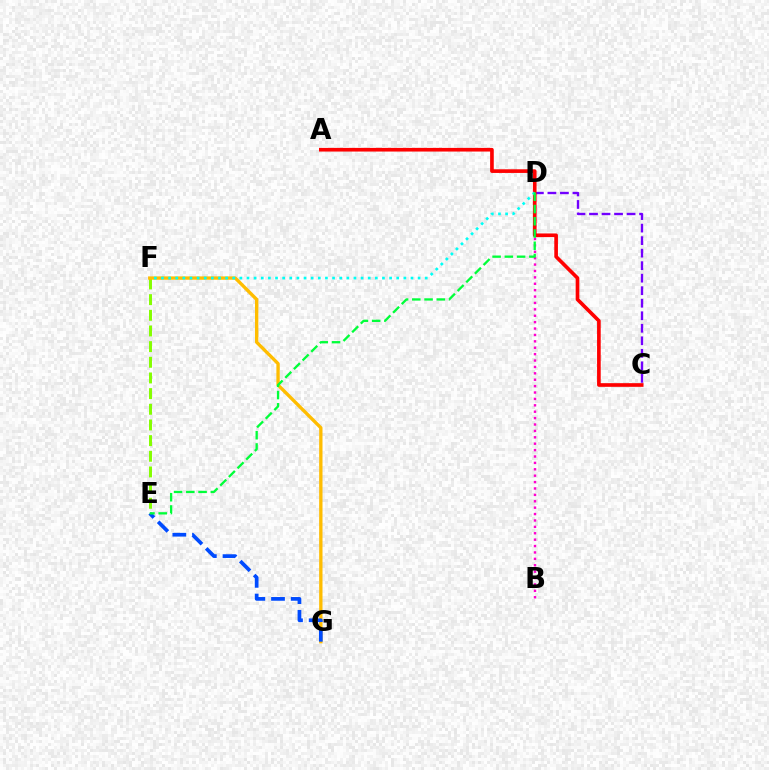{('C', 'D'): [{'color': '#7200ff', 'line_style': 'dashed', 'thickness': 1.7}], ('E', 'F'): [{'color': '#84ff00', 'line_style': 'dashed', 'thickness': 2.13}], ('F', 'G'): [{'color': '#ffbd00', 'line_style': 'solid', 'thickness': 2.4}], ('B', 'D'): [{'color': '#ff00cf', 'line_style': 'dotted', 'thickness': 1.74}], ('A', 'C'): [{'color': '#ff0000', 'line_style': 'solid', 'thickness': 2.63}], ('D', 'F'): [{'color': '#00fff6', 'line_style': 'dotted', 'thickness': 1.94}], ('E', 'G'): [{'color': '#004bff', 'line_style': 'dashed', 'thickness': 2.67}], ('D', 'E'): [{'color': '#00ff39', 'line_style': 'dashed', 'thickness': 1.66}]}